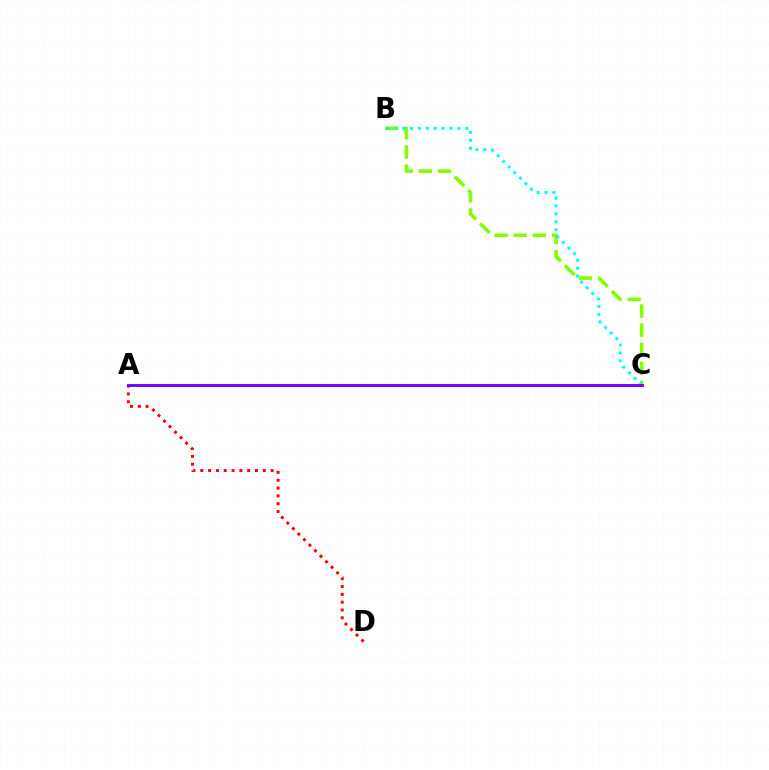{('B', 'C'): [{'color': '#84ff00', 'line_style': 'dashed', 'thickness': 2.6}, {'color': '#00fff6', 'line_style': 'dotted', 'thickness': 2.14}], ('A', 'D'): [{'color': '#ff0000', 'line_style': 'dotted', 'thickness': 2.12}], ('A', 'C'): [{'color': '#7200ff', 'line_style': 'solid', 'thickness': 2.06}]}